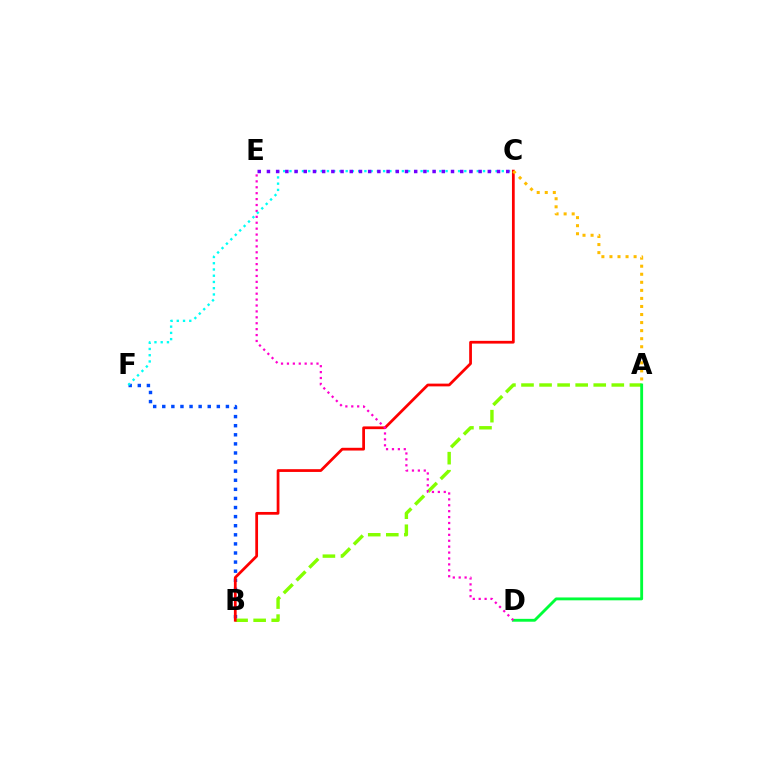{('B', 'F'): [{'color': '#004bff', 'line_style': 'dotted', 'thickness': 2.47}], ('A', 'B'): [{'color': '#84ff00', 'line_style': 'dashed', 'thickness': 2.45}], ('B', 'C'): [{'color': '#ff0000', 'line_style': 'solid', 'thickness': 1.98}], ('A', 'D'): [{'color': '#00ff39', 'line_style': 'solid', 'thickness': 2.06}], ('D', 'E'): [{'color': '#ff00cf', 'line_style': 'dotted', 'thickness': 1.61}], ('A', 'C'): [{'color': '#ffbd00', 'line_style': 'dotted', 'thickness': 2.19}], ('C', 'F'): [{'color': '#00fff6', 'line_style': 'dotted', 'thickness': 1.7}], ('C', 'E'): [{'color': '#7200ff', 'line_style': 'dotted', 'thickness': 2.5}]}